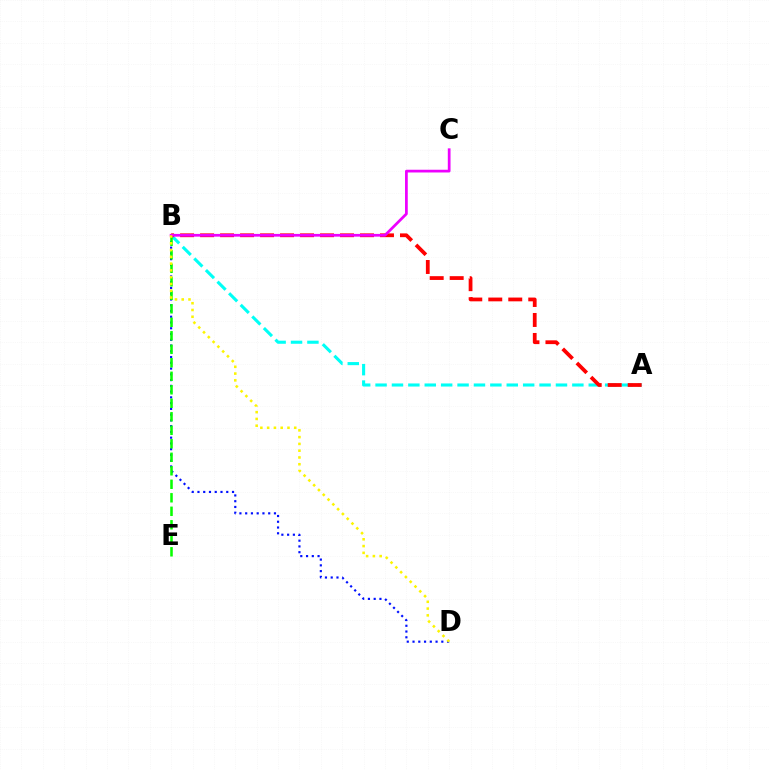{('A', 'B'): [{'color': '#00fff6', 'line_style': 'dashed', 'thickness': 2.23}, {'color': '#ff0000', 'line_style': 'dashed', 'thickness': 2.72}], ('B', 'D'): [{'color': '#0010ff', 'line_style': 'dotted', 'thickness': 1.56}, {'color': '#fcf500', 'line_style': 'dotted', 'thickness': 1.84}], ('B', 'E'): [{'color': '#08ff00', 'line_style': 'dashed', 'thickness': 1.83}], ('B', 'C'): [{'color': '#ee00ff', 'line_style': 'solid', 'thickness': 1.97}]}